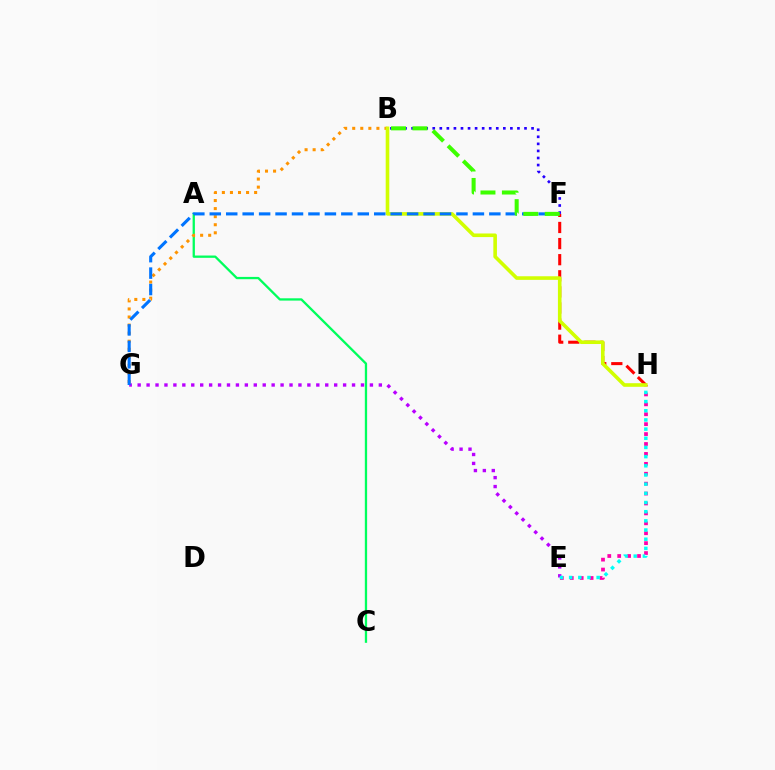{('A', 'C'): [{'color': '#00ff5c', 'line_style': 'solid', 'thickness': 1.65}], ('B', 'G'): [{'color': '#ff9400', 'line_style': 'dotted', 'thickness': 2.19}], ('E', 'H'): [{'color': '#ff00ac', 'line_style': 'dotted', 'thickness': 2.69}, {'color': '#00fff6', 'line_style': 'dotted', 'thickness': 2.49}], ('E', 'G'): [{'color': '#b900ff', 'line_style': 'dotted', 'thickness': 2.43}], ('F', 'H'): [{'color': '#ff0000', 'line_style': 'dashed', 'thickness': 2.19}], ('B', 'H'): [{'color': '#d1ff00', 'line_style': 'solid', 'thickness': 2.6}], ('F', 'G'): [{'color': '#0074ff', 'line_style': 'dashed', 'thickness': 2.23}], ('B', 'F'): [{'color': '#2500ff', 'line_style': 'dotted', 'thickness': 1.92}, {'color': '#3dff00', 'line_style': 'dashed', 'thickness': 2.91}]}